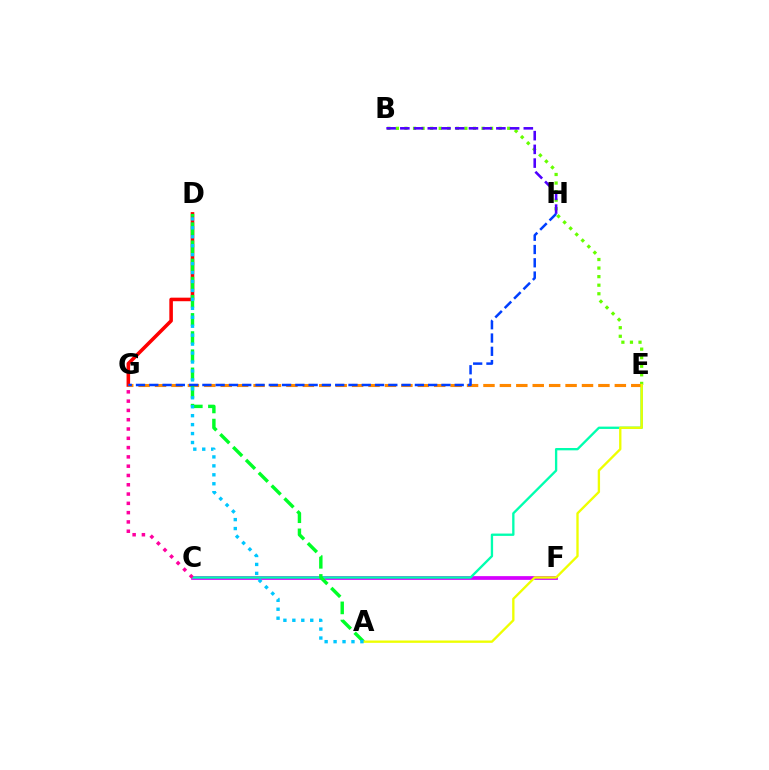{('D', 'G'): [{'color': '#ff0000', 'line_style': 'solid', 'thickness': 2.56}], ('B', 'E'): [{'color': '#66ff00', 'line_style': 'dotted', 'thickness': 2.33}], ('C', 'F'): [{'color': '#d600ff', 'line_style': 'solid', 'thickness': 2.69}], ('B', 'H'): [{'color': '#4f00ff', 'line_style': 'dashed', 'thickness': 1.86}], ('C', 'E'): [{'color': '#00ffaf', 'line_style': 'solid', 'thickness': 1.68}], ('E', 'G'): [{'color': '#ff8800', 'line_style': 'dashed', 'thickness': 2.23}], ('A', 'D'): [{'color': '#00ff27', 'line_style': 'dashed', 'thickness': 2.47}, {'color': '#00c7ff', 'line_style': 'dotted', 'thickness': 2.43}], ('G', 'H'): [{'color': '#003fff', 'line_style': 'dashed', 'thickness': 1.8}], ('C', 'G'): [{'color': '#ff00a0', 'line_style': 'dotted', 'thickness': 2.52}], ('A', 'E'): [{'color': '#eeff00', 'line_style': 'solid', 'thickness': 1.69}]}